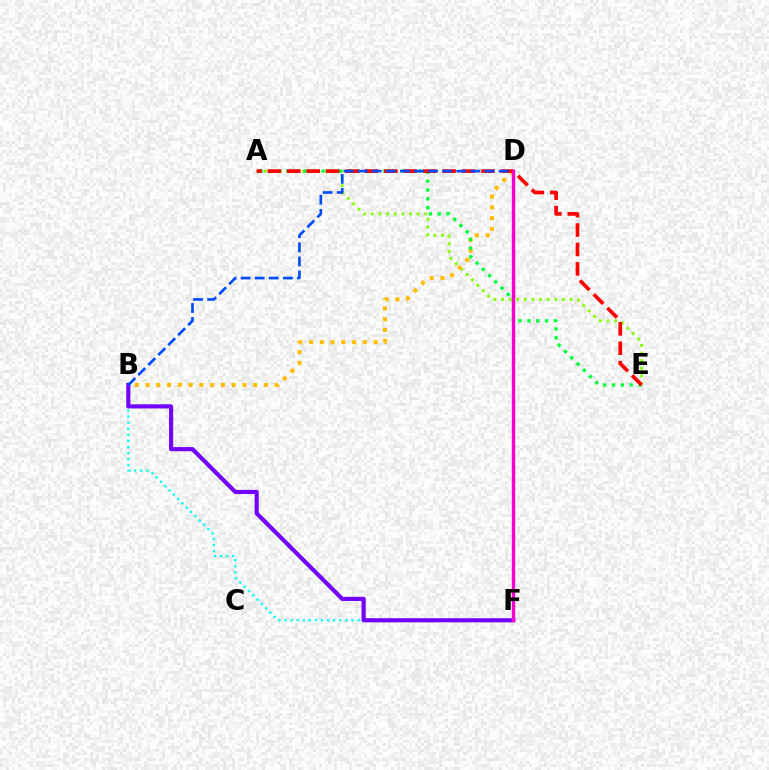{('A', 'E'): [{'color': '#84ff00', 'line_style': 'dotted', 'thickness': 2.07}, {'color': '#00ff39', 'line_style': 'dotted', 'thickness': 2.4}, {'color': '#ff0000', 'line_style': 'dashed', 'thickness': 2.64}], ('B', 'D'): [{'color': '#ffbd00', 'line_style': 'dotted', 'thickness': 2.93}, {'color': '#004bff', 'line_style': 'dashed', 'thickness': 1.92}], ('B', 'F'): [{'color': '#00fff6', 'line_style': 'dotted', 'thickness': 1.65}, {'color': '#7200ff', 'line_style': 'solid', 'thickness': 2.98}], ('D', 'F'): [{'color': '#ff00cf', 'line_style': 'solid', 'thickness': 2.43}]}